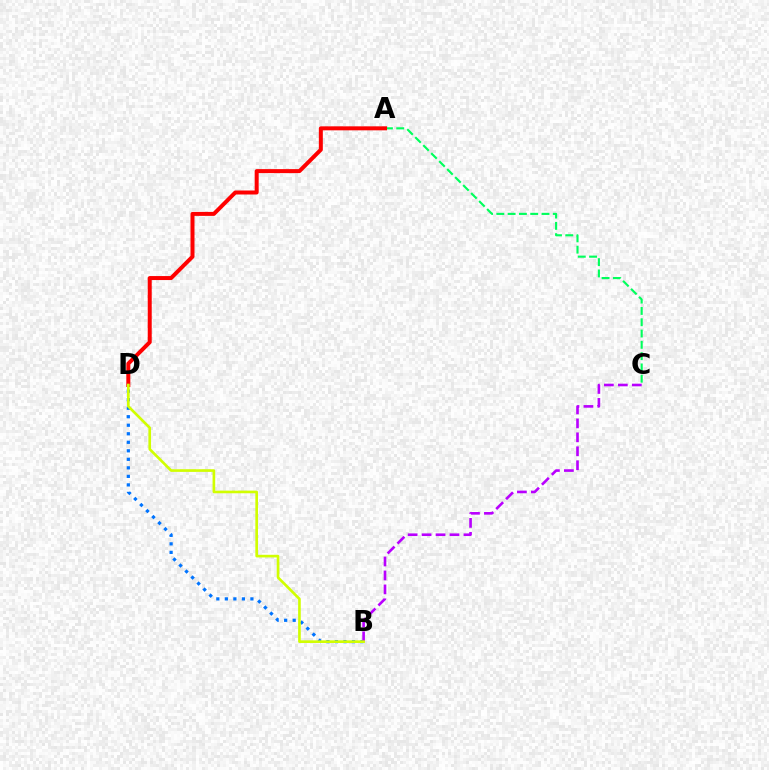{('A', 'C'): [{'color': '#00ff5c', 'line_style': 'dashed', 'thickness': 1.53}], ('A', 'D'): [{'color': '#ff0000', 'line_style': 'solid', 'thickness': 2.87}], ('B', 'D'): [{'color': '#0074ff', 'line_style': 'dotted', 'thickness': 2.32}, {'color': '#d1ff00', 'line_style': 'solid', 'thickness': 1.9}], ('B', 'C'): [{'color': '#b900ff', 'line_style': 'dashed', 'thickness': 1.9}]}